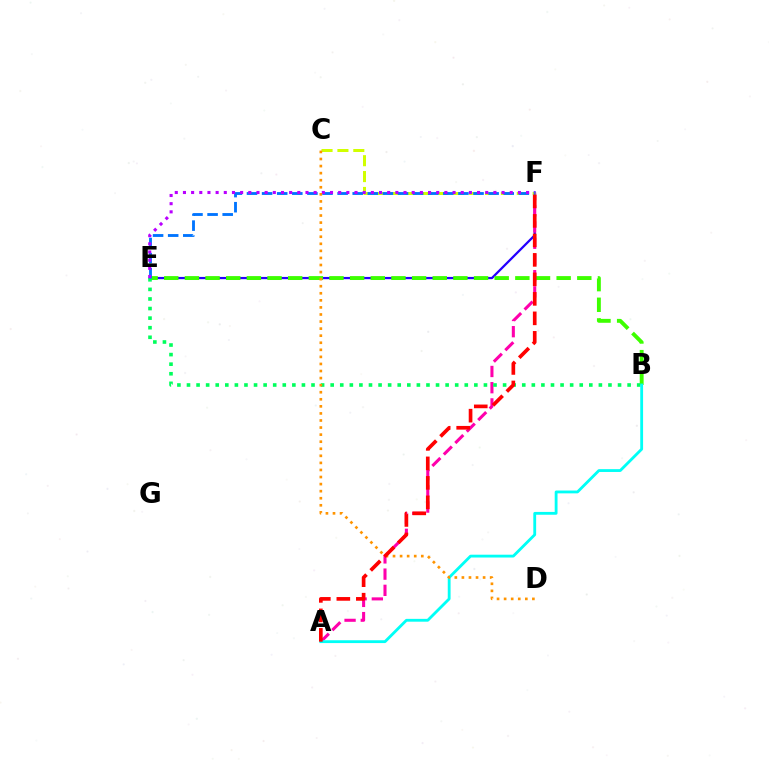{('E', 'F'): [{'color': '#2500ff', 'line_style': 'solid', 'thickness': 1.62}, {'color': '#0074ff', 'line_style': 'dashed', 'thickness': 2.05}, {'color': '#b900ff', 'line_style': 'dotted', 'thickness': 2.22}], ('A', 'F'): [{'color': '#ff00ac', 'line_style': 'dashed', 'thickness': 2.2}, {'color': '#ff0000', 'line_style': 'dashed', 'thickness': 2.65}], ('C', 'F'): [{'color': '#d1ff00', 'line_style': 'dashed', 'thickness': 2.16}], ('B', 'E'): [{'color': '#3dff00', 'line_style': 'dashed', 'thickness': 2.81}, {'color': '#00ff5c', 'line_style': 'dotted', 'thickness': 2.6}], ('A', 'B'): [{'color': '#00fff6', 'line_style': 'solid', 'thickness': 2.03}], ('C', 'D'): [{'color': '#ff9400', 'line_style': 'dotted', 'thickness': 1.92}]}